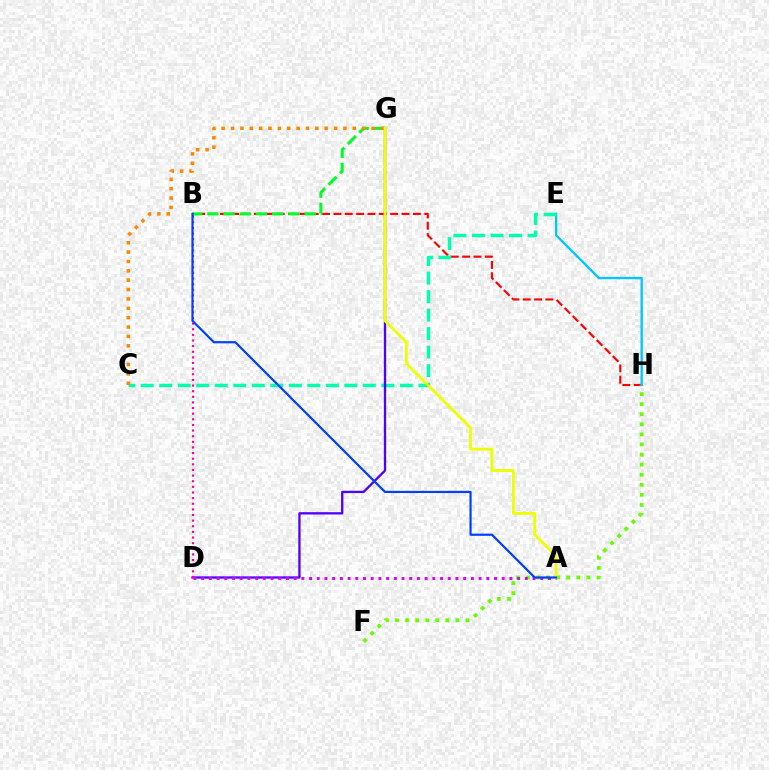{('B', 'H'): [{'color': '#ff0000', 'line_style': 'dashed', 'thickness': 1.54}], ('B', 'G'): [{'color': '#00ff27', 'line_style': 'dashed', 'thickness': 2.2}], ('F', 'H'): [{'color': '#66ff00', 'line_style': 'dotted', 'thickness': 2.74}], ('E', 'H'): [{'color': '#00c7ff', 'line_style': 'solid', 'thickness': 1.69}], ('C', 'E'): [{'color': '#00ffaf', 'line_style': 'dashed', 'thickness': 2.51}], ('C', 'G'): [{'color': '#ff8800', 'line_style': 'dotted', 'thickness': 2.54}], ('D', 'G'): [{'color': '#4f00ff', 'line_style': 'solid', 'thickness': 1.66}], ('A', 'D'): [{'color': '#d600ff', 'line_style': 'dotted', 'thickness': 2.09}], ('A', 'G'): [{'color': '#eeff00', 'line_style': 'solid', 'thickness': 2.02}], ('B', 'D'): [{'color': '#ff00a0', 'line_style': 'dotted', 'thickness': 1.53}], ('A', 'B'): [{'color': '#003fff', 'line_style': 'solid', 'thickness': 1.58}]}